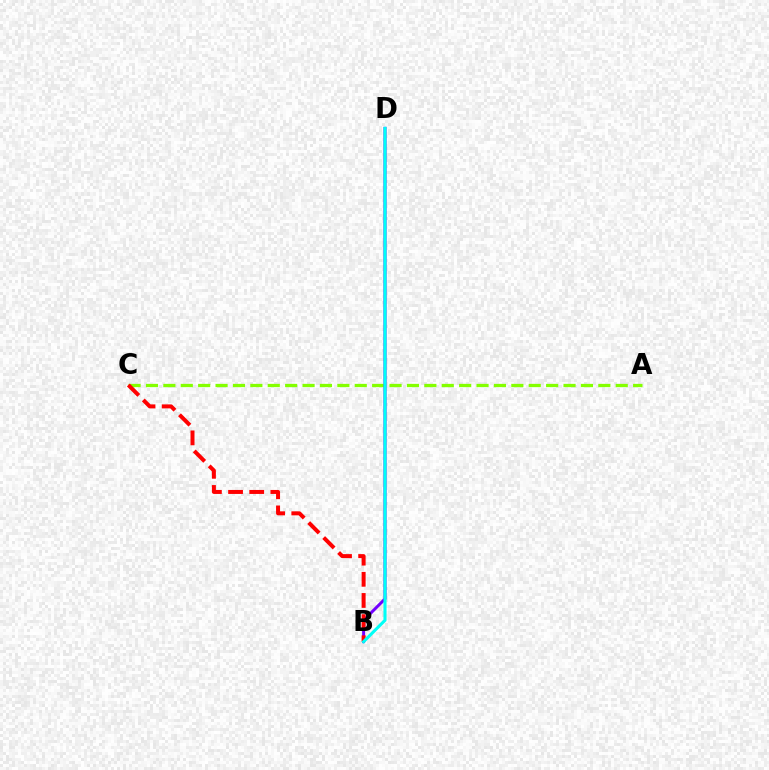{('A', 'C'): [{'color': '#84ff00', 'line_style': 'dashed', 'thickness': 2.36}], ('B', 'D'): [{'color': '#7200ff', 'line_style': 'solid', 'thickness': 2.14}, {'color': '#00fff6', 'line_style': 'solid', 'thickness': 2.22}], ('B', 'C'): [{'color': '#ff0000', 'line_style': 'dashed', 'thickness': 2.87}]}